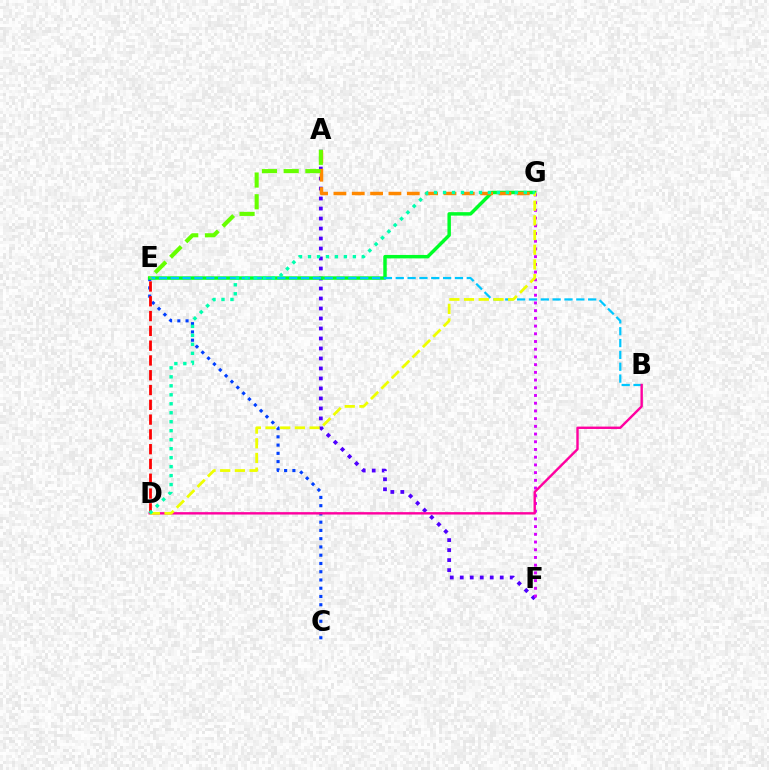{('C', 'E'): [{'color': '#003fff', 'line_style': 'dotted', 'thickness': 2.24}], ('A', 'F'): [{'color': '#4f00ff', 'line_style': 'dotted', 'thickness': 2.72}], ('E', 'G'): [{'color': '#00ff27', 'line_style': 'solid', 'thickness': 2.48}], ('D', 'E'): [{'color': '#ff0000', 'line_style': 'dashed', 'thickness': 2.01}], ('A', 'G'): [{'color': '#ff8800', 'line_style': 'dashed', 'thickness': 2.49}], ('B', 'E'): [{'color': '#00c7ff', 'line_style': 'dashed', 'thickness': 1.61}], ('F', 'G'): [{'color': '#d600ff', 'line_style': 'dotted', 'thickness': 2.1}], ('B', 'D'): [{'color': '#ff00a0', 'line_style': 'solid', 'thickness': 1.73}], ('D', 'G'): [{'color': '#eeff00', 'line_style': 'dashed', 'thickness': 1.99}, {'color': '#00ffaf', 'line_style': 'dotted', 'thickness': 2.44}], ('A', 'E'): [{'color': '#66ff00', 'line_style': 'dashed', 'thickness': 2.95}]}